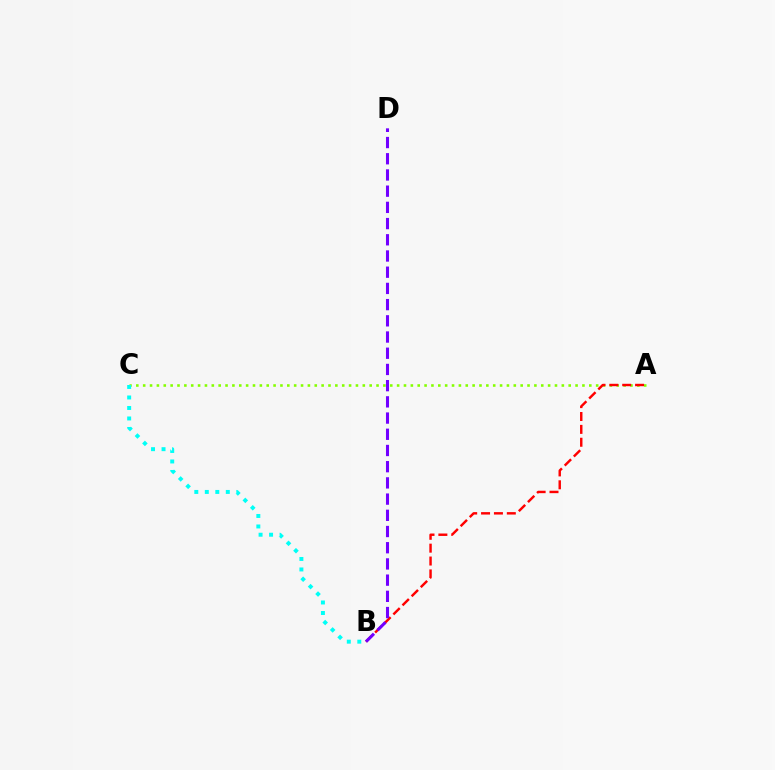{('A', 'C'): [{'color': '#84ff00', 'line_style': 'dotted', 'thickness': 1.86}], ('A', 'B'): [{'color': '#ff0000', 'line_style': 'dashed', 'thickness': 1.75}], ('B', 'D'): [{'color': '#7200ff', 'line_style': 'dashed', 'thickness': 2.2}], ('B', 'C'): [{'color': '#00fff6', 'line_style': 'dotted', 'thickness': 2.85}]}